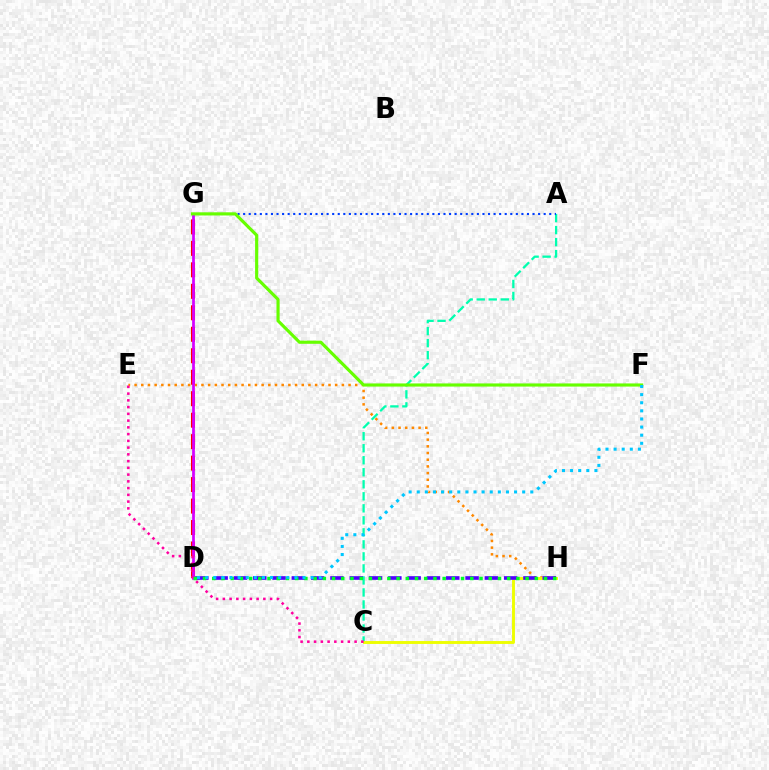{('D', 'G'): [{'color': '#ff0000', 'line_style': 'dashed', 'thickness': 2.92}, {'color': '#d600ff', 'line_style': 'solid', 'thickness': 1.98}], ('A', 'C'): [{'color': '#00ffaf', 'line_style': 'dashed', 'thickness': 1.63}], ('E', 'H'): [{'color': '#ff8800', 'line_style': 'dotted', 'thickness': 1.82}], ('A', 'G'): [{'color': '#003fff', 'line_style': 'dotted', 'thickness': 1.51}], ('C', 'H'): [{'color': '#eeff00', 'line_style': 'solid', 'thickness': 2.09}], ('D', 'H'): [{'color': '#4f00ff', 'line_style': 'dashed', 'thickness': 2.62}, {'color': '#00ff27', 'line_style': 'dotted', 'thickness': 2.5}], ('C', 'E'): [{'color': '#ff00a0', 'line_style': 'dotted', 'thickness': 1.83}], ('F', 'G'): [{'color': '#66ff00', 'line_style': 'solid', 'thickness': 2.27}], ('D', 'F'): [{'color': '#00c7ff', 'line_style': 'dotted', 'thickness': 2.2}]}